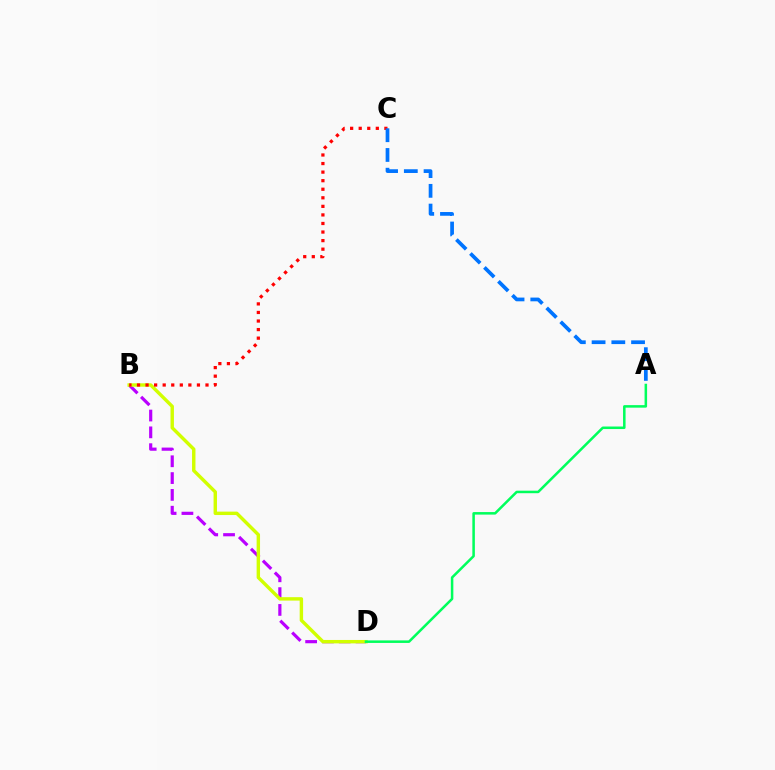{('B', 'D'): [{'color': '#b900ff', 'line_style': 'dashed', 'thickness': 2.28}, {'color': '#d1ff00', 'line_style': 'solid', 'thickness': 2.46}], ('B', 'C'): [{'color': '#ff0000', 'line_style': 'dotted', 'thickness': 2.33}], ('A', 'D'): [{'color': '#00ff5c', 'line_style': 'solid', 'thickness': 1.82}], ('A', 'C'): [{'color': '#0074ff', 'line_style': 'dashed', 'thickness': 2.68}]}